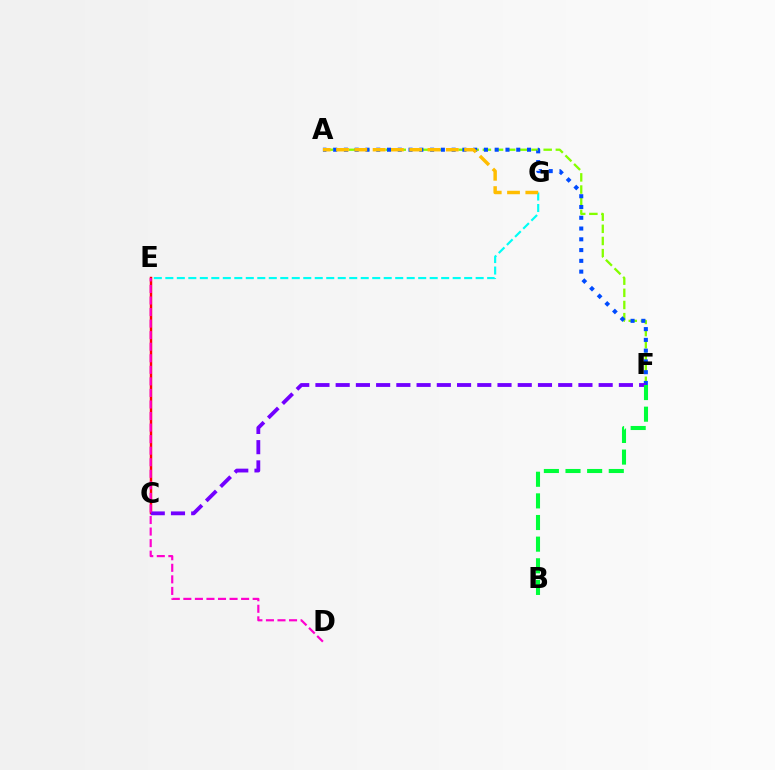{('A', 'F'): [{'color': '#84ff00', 'line_style': 'dashed', 'thickness': 1.65}, {'color': '#004bff', 'line_style': 'dotted', 'thickness': 2.93}], ('C', 'E'): [{'color': '#ff0000', 'line_style': 'solid', 'thickness': 1.77}], ('E', 'G'): [{'color': '#00fff6', 'line_style': 'dashed', 'thickness': 1.56}], ('C', 'F'): [{'color': '#7200ff', 'line_style': 'dashed', 'thickness': 2.75}], ('D', 'E'): [{'color': '#ff00cf', 'line_style': 'dashed', 'thickness': 1.57}], ('B', 'F'): [{'color': '#00ff39', 'line_style': 'dashed', 'thickness': 2.94}], ('A', 'G'): [{'color': '#ffbd00', 'line_style': 'dashed', 'thickness': 2.48}]}